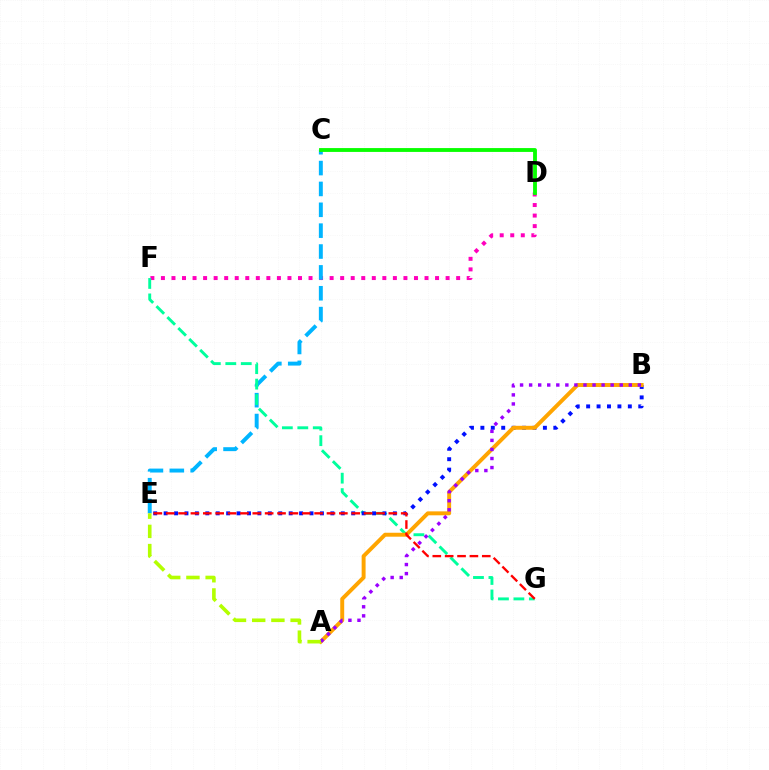{('D', 'F'): [{'color': '#ff00bd', 'line_style': 'dotted', 'thickness': 2.86}], ('C', 'E'): [{'color': '#00b5ff', 'line_style': 'dashed', 'thickness': 2.83}], ('F', 'G'): [{'color': '#00ff9d', 'line_style': 'dashed', 'thickness': 2.1}], ('B', 'E'): [{'color': '#0010ff', 'line_style': 'dotted', 'thickness': 2.83}], ('A', 'B'): [{'color': '#ffa500', 'line_style': 'solid', 'thickness': 2.84}, {'color': '#9b00ff', 'line_style': 'dotted', 'thickness': 2.46}], ('C', 'D'): [{'color': '#08ff00', 'line_style': 'solid', 'thickness': 2.77}], ('A', 'E'): [{'color': '#b3ff00', 'line_style': 'dashed', 'thickness': 2.61}], ('E', 'G'): [{'color': '#ff0000', 'line_style': 'dashed', 'thickness': 1.68}]}